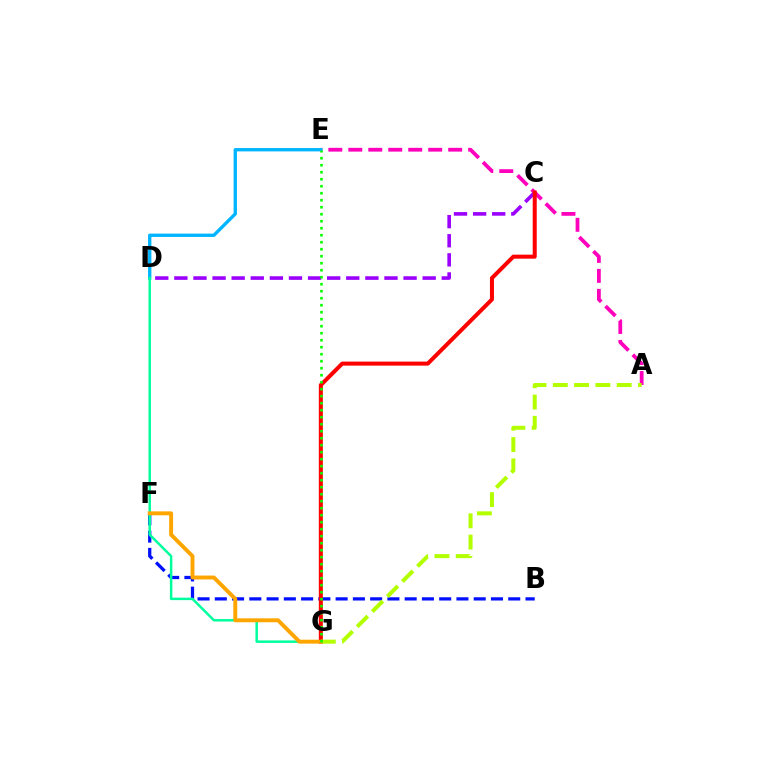{('C', 'D'): [{'color': '#9b00ff', 'line_style': 'dashed', 'thickness': 2.59}], ('B', 'F'): [{'color': '#0010ff', 'line_style': 'dashed', 'thickness': 2.34}], ('A', 'E'): [{'color': '#ff00bd', 'line_style': 'dashed', 'thickness': 2.71}], ('C', 'G'): [{'color': '#ff0000', 'line_style': 'solid', 'thickness': 2.9}], ('D', 'E'): [{'color': '#00b5ff', 'line_style': 'solid', 'thickness': 2.41}], ('A', 'G'): [{'color': '#b3ff00', 'line_style': 'dashed', 'thickness': 2.89}], ('D', 'G'): [{'color': '#00ff9d', 'line_style': 'solid', 'thickness': 1.79}], ('F', 'G'): [{'color': '#ffa500', 'line_style': 'solid', 'thickness': 2.82}], ('E', 'G'): [{'color': '#08ff00', 'line_style': 'dotted', 'thickness': 1.9}]}